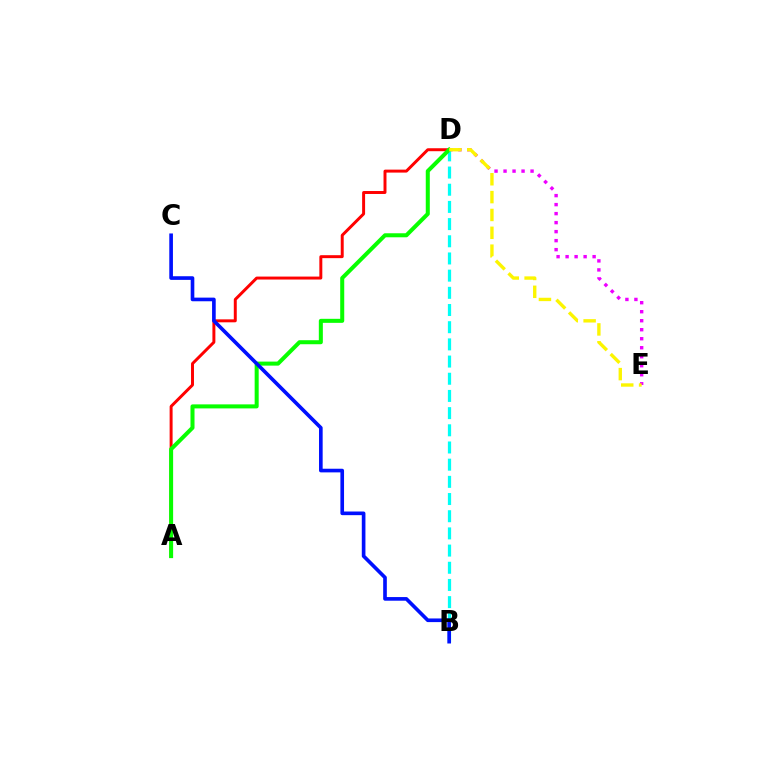{('A', 'D'): [{'color': '#ff0000', 'line_style': 'solid', 'thickness': 2.13}, {'color': '#08ff00', 'line_style': 'solid', 'thickness': 2.9}], ('D', 'E'): [{'color': '#ee00ff', 'line_style': 'dotted', 'thickness': 2.45}, {'color': '#fcf500', 'line_style': 'dashed', 'thickness': 2.42}], ('B', 'D'): [{'color': '#00fff6', 'line_style': 'dashed', 'thickness': 2.33}], ('B', 'C'): [{'color': '#0010ff', 'line_style': 'solid', 'thickness': 2.62}]}